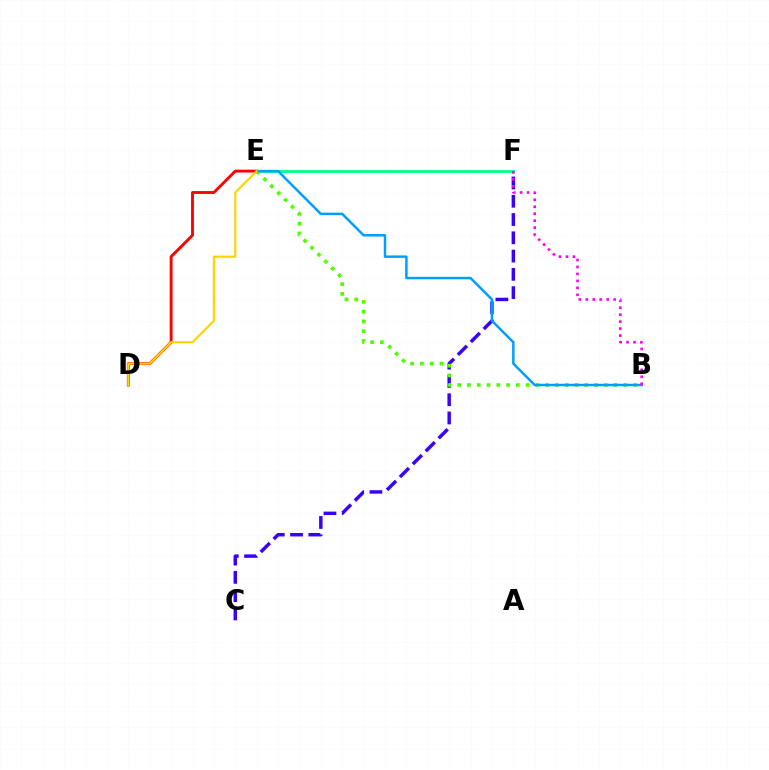{('C', 'F'): [{'color': '#3700ff', 'line_style': 'dashed', 'thickness': 2.48}], ('D', 'E'): [{'color': '#ff0000', 'line_style': 'solid', 'thickness': 2.07}, {'color': '#ffd500', 'line_style': 'solid', 'thickness': 1.57}], ('E', 'F'): [{'color': '#00ff86', 'line_style': 'solid', 'thickness': 2.0}], ('B', 'E'): [{'color': '#4fff00', 'line_style': 'dotted', 'thickness': 2.66}, {'color': '#009eff', 'line_style': 'solid', 'thickness': 1.79}], ('B', 'F'): [{'color': '#ff00ed', 'line_style': 'dotted', 'thickness': 1.89}]}